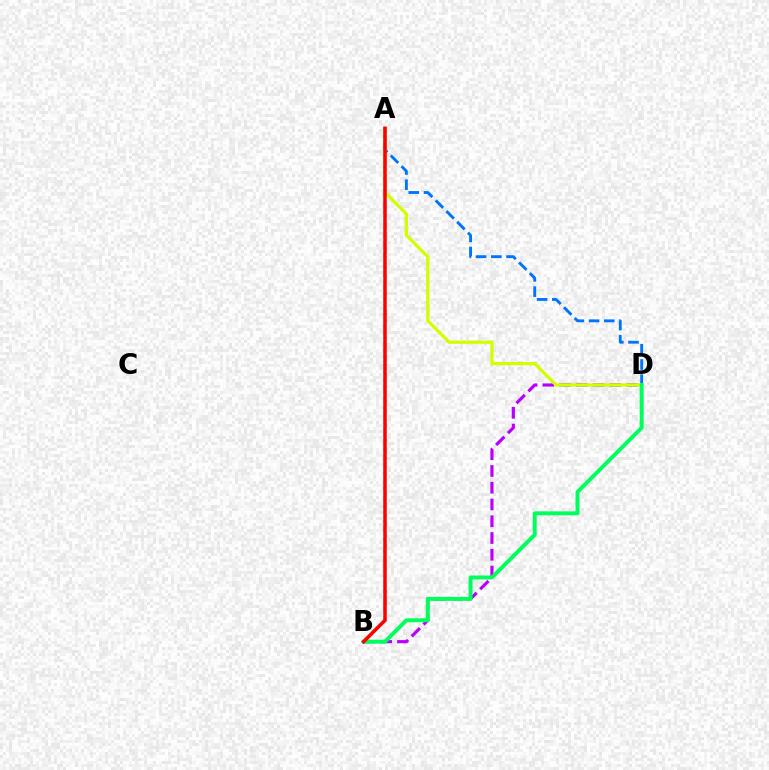{('B', 'D'): [{'color': '#b900ff', 'line_style': 'dashed', 'thickness': 2.28}, {'color': '#00ff5c', 'line_style': 'solid', 'thickness': 2.84}], ('A', 'D'): [{'color': '#0074ff', 'line_style': 'dashed', 'thickness': 2.07}, {'color': '#d1ff00', 'line_style': 'solid', 'thickness': 2.34}], ('A', 'B'): [{'color': '#ff0000', 'line_style': 'solid', 'thickness': 2.55}]}